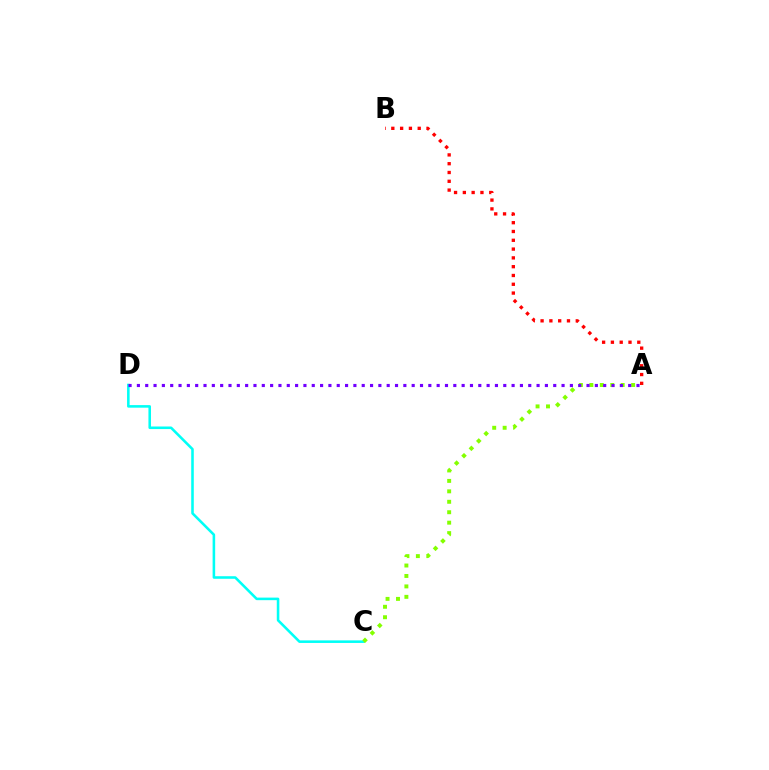{('C', 'D'): [{'color': '#00fff6', 'line_style': 'solid', 'thickness': 1.85}], ('A', 'B'): [{'color': '#ff0000', 'line_style': 'dotted', 'thickness': 2.39}], ('A', 'C'): [{'color': '#84ff00', 'line_style': 'dotted', 'thickness': 2.84}], ('A', 'D'): [{'color': '#7200ff', 'line_style': 'dotted', 'thickness': 2.26}]}